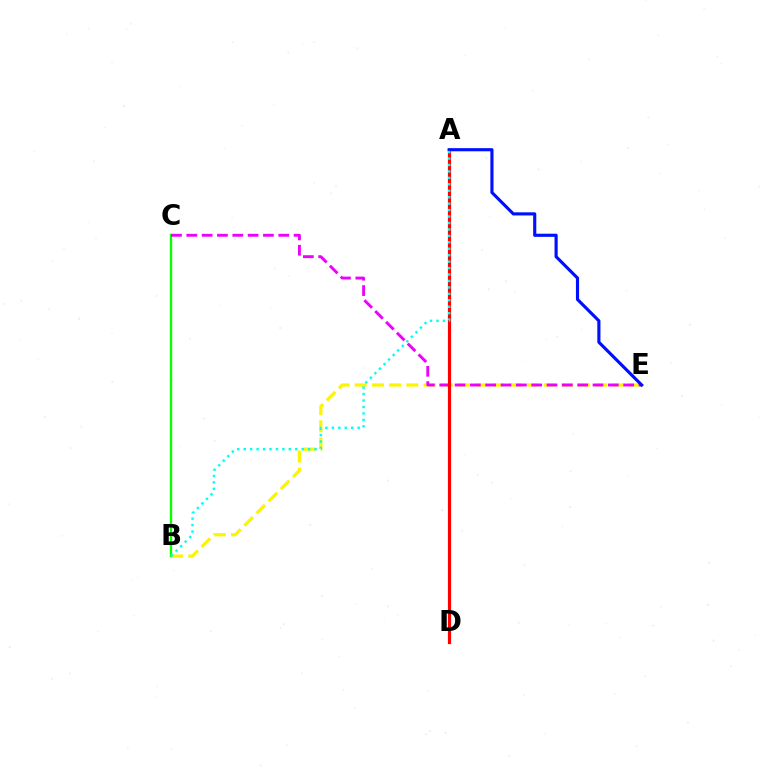{('B', 'C'): [{'color': '#08ff00', 'line_style': 'solid', 'thickness': 1.71}], ('B', 'E'): [{'color': '#fcf500', 'line_style': 'dashed', 'thickness': 2.33}], ('C', 'E'): [{'color': '#ee00ff', 'line_style': 'dashed', 'thickness': 2.08}], ('A', 'D'): [{'color': '#ff0000', 'line_style': 'solid', 'thickness': 2.28}], ('A', 'E'): [{'color': '#0010ff', 'line_style': 'solid', 'thickness': 2.26}], ('A', 'B'): [{'color': '#00fff6', 'line_style': 'dotted', 'thickness': 1.75}]}